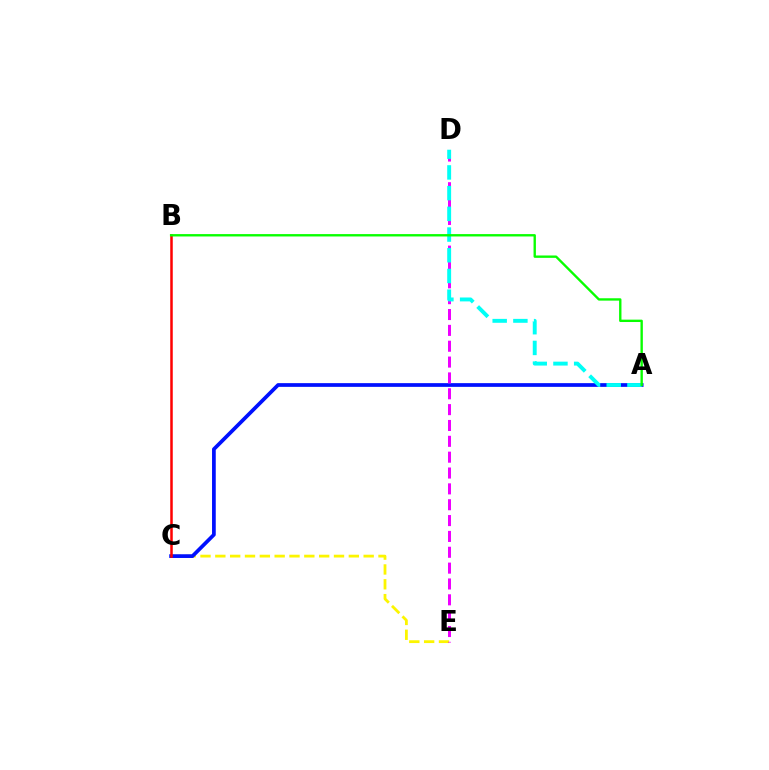{('C', 'E'): [{'color': '#fcf500', 'line_style': 'dashed', 'thickness': 2.02}], ('A', 'C'): [{'color': '#0010ff', 'line_style': 'solid', 'thickness': 2.68}], ('D', 'E'): [{'color': '#ee00ff', 'line_style': 'dashed', 'thickness': 2.15}], ('B', 'C'): [{'color': '#ff0000', 'line_style': 'solid', 'thickness': 1.81}], ('A', 'D'): [{'color': '#00fff6', 'line_style': 'dashed', 'thickness': 2.81}], ('A', 'B'): [{'color': '#08ff00', 'line_style': 'solid', 'thickness': 1.71}]}